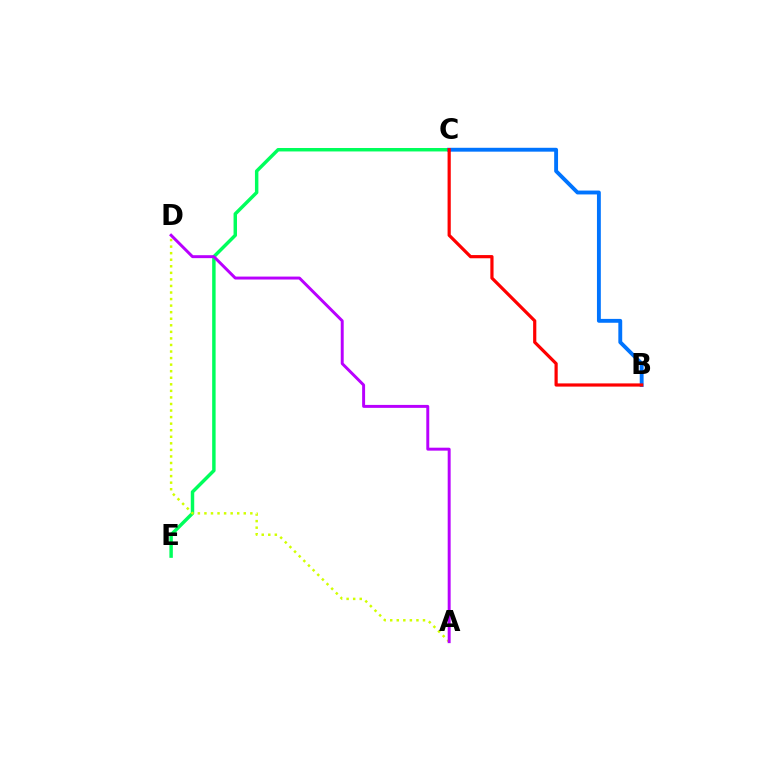{('C', 'E'): [{'color': '#00ff5c', 'line_style': 'solid', 'thickness': 2.49}], ('B', 'C'): [{'color': '#0074ff', 'line_style': 'solid', 'thickness': 2.78}, {'color': '#ff0000', 'line_style': 'solid', 'thickness': 2.3}], ('A', 'D'): [{'color': '#d1ff00', 'line_style': 'dotted', 'thickness': 1.78}, {'color': '#b900ff', 'line_style': 'solid', 'thickness': 2.12}]}